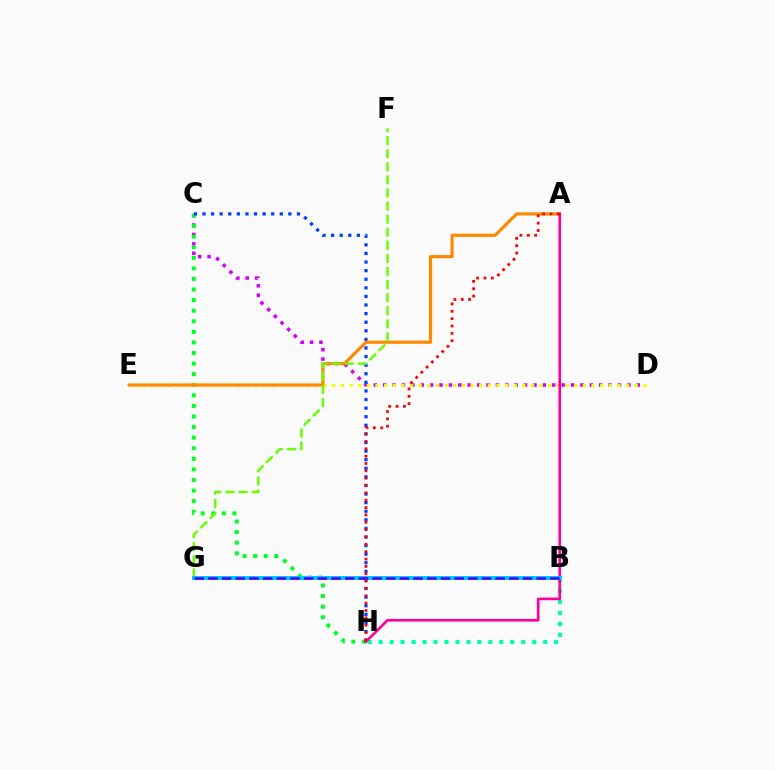{('C', 'D'): [{'color': '#d600ff', 'line_style': 'dotted', 'thickness': 2.55}], ('C', 'H'): [{'color': '#00ff27', 'line_style': 'dotted', 'thickness': 2.87}, {'color': '#003fff', 'line_style': 'dotted', 'thickness': 2.33}], ('D', 'E'): [{'color': '#eeff00', 'line_style': 'dotted', 'thickness': 2.35}], ('B', 'H'): [{'color': '#00ffaf', 'line_style': 'dotted', 'thickness': 2.98}], ('A', 'E'): [{'color': '#ff8800', 'line_style': 'solid', 'thickness': 2.28}], ('A', 'H'): [{'color': '#ff00a0', 'line_style': 'solid', 'thickness': 1.92}, {'color': '#ff0000', 'line_style': 'dotted', 'thickness': 2.0}], ('F', 'G'): [{'color': '#66ff00', 'line_style': 'dashed', 'thickness': 1.78}], ('B', 'G'): [{'color': '#00c7ff', 'line_style': 'solid', 'thickness': 2.89}, {'color': '#4f00ff', 'line_style': 'dashed', 'thickness': 1.86}]}